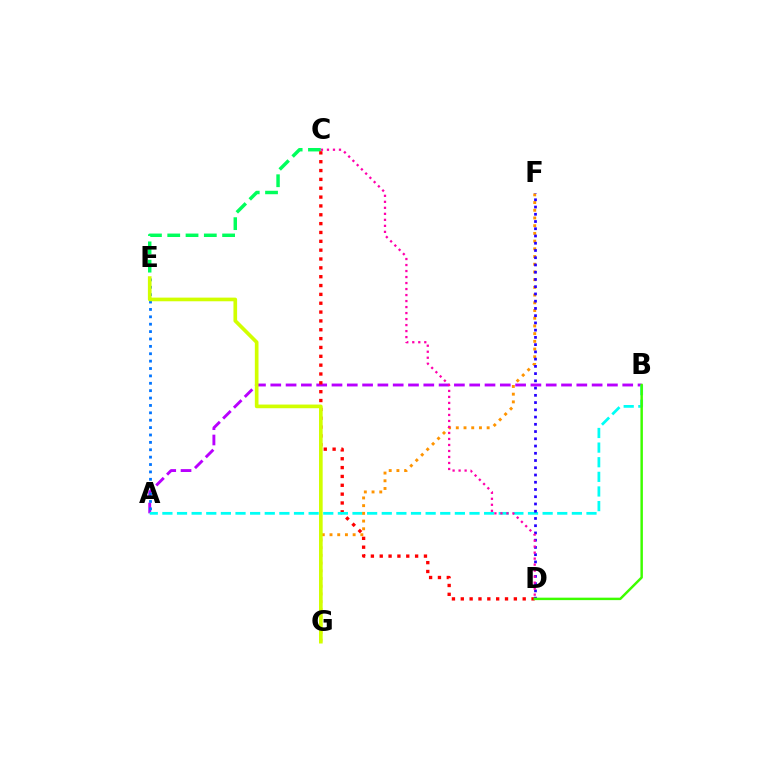{('C', 'E'): [{'color': '#00ff5c', 'line_style': 'dashed', 'thickness': 2.48}], ('A', 'B'): [{'color': '#b900ff', 'line_style': 'dashed', 'thickness': 2.08}, {'color': '#00fff6', 'line_style': 'dashed', 'thickness': 1.99}], ('C', 'D'): [{'color': '#ff0000', 'line_style': 'dotted', 'thickness': 2.4}, {'color': '#ff00ac', 'line_style': 'dotted', 'thickness': 1.63}], ('A', 'E'): [{'color': '#0074ff', 'line_style': 'dotted', 'thickness': 2.01}], ('F', 'G'): [{'color': '#ff9400', 'line_style': 'dotted', 'thickness': 2.09}], ('D', 'F'): [{'color': '#2500ff', 'line_style': 'dotted', 'thickness': 1.97}], ('B', 'D'): [{'color': '#3dff00', 'line_style': 'solid', 'thickness': 1.77}], ('E', 'G'): [{'color': '#d1ff00', 'line_style': 'solid', 'thickness': 2.64}]}